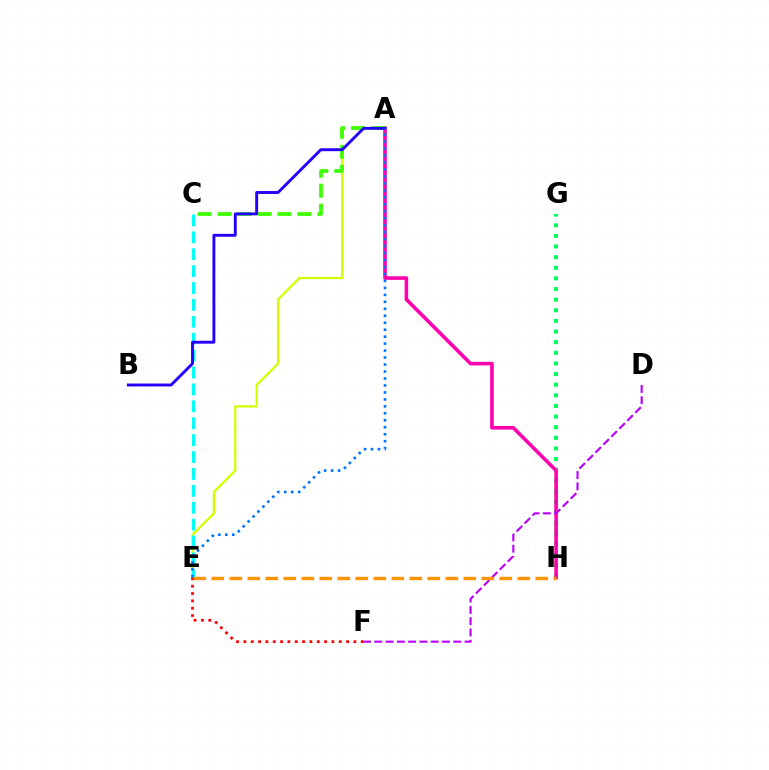{('A', 'E'): [{'color': '#d1ff00', 'line_style': 'solid', 'thickness': 1.63}, {'color': '#0074ff', 'line_style': 'dotted', 'thickness': 1.89}], ('C', 'E'): [{'color': '#00fff6', 'line_style': 'dashed', 'thickness': 2.3}], ('G', 'H'): [{'color': '#00ff5c', 'line_style': 'dotted', 'thickness': 2.89}], ('A', 'H'): [{'color': '#ff00ac', 'line_style': 'solid', 'thickness': 2.59}], ('A', 'C'): [{'color': '#3dff00', 'line_style': 'dashed', 'thickness': 2.71}], ('A', 'B'): [{'color': '#2500ff', 'line_style': 'solid', 'thickness': 2.09}], ('D', 'F'): [{'color': '#b900ff', 'line_style': 'dashed', 'thickness': 1.53}], ('E', 'F'): [{'color': '#ff0000', 'line_style': 'dotted', 'thickness': 1.99}], ('E', 'H'): [{'color': '#ff9400', 'line_style': 'dashed', 'thickness': 2.45}]}